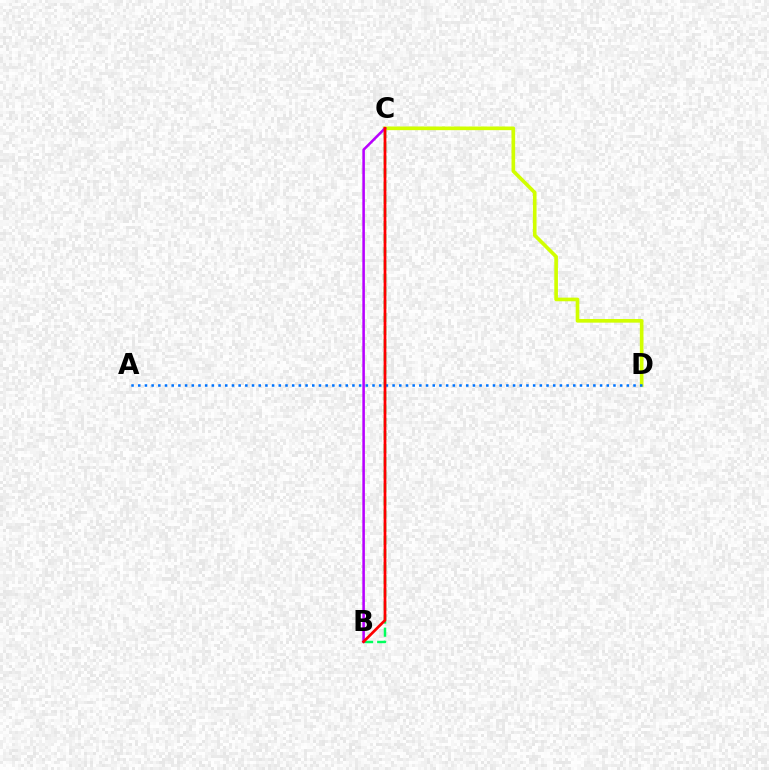{('B', 'C'): [{'color': '#00ff5c', 'line_style': 'dashed', 'thickness': 1.78}, {'color': '#b900ff', 'line_style': 'solid', 'thickness': 1.84}, {'color': '#ff0000', 'line_style': 'solid', 'thickness': 1.97}], ('C', 'D'): [{'color': '#d1ff00', 'line_style': 'solid', 'thickness': 2.62}], ('A', 'D'): [{'color': '#0074ff', 'line_style': 'dotted', 'thickness': 1.82}]}